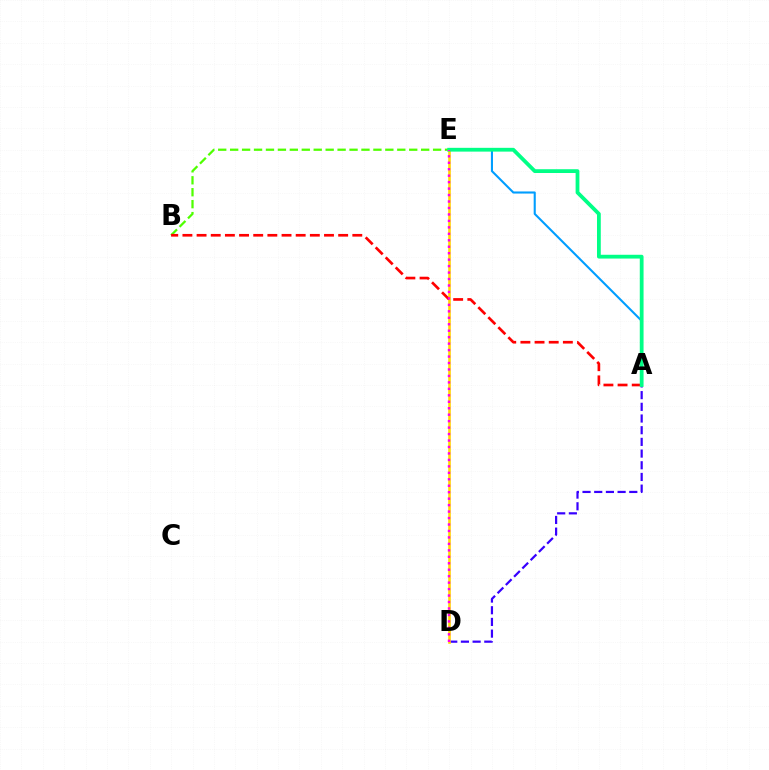{('A', 'E'): [{'color': '#009eff', 'line_style': 'solid', 'thickness': 1.51}, {'color': '#00ff86', 'line_style': 'solid', 'thickness': 2.73}], ('B', 'E'): [{'color': '#4fff00', 'line_style': 'dashed', 'thickness': 1.62}], ('A', 'D'): [{'color': '#3700ff', 'line_style': 'dashed', 'thickness': 1.59}], ('D', 'E'): [{'color': '#ffd500', 'line_style': 'solid', 'thickness': 1.89}, {'color': '#ff00ed', 'line_style': 'dotted', 'thickness': 1.76}], ('A', 'B'): [{'color': '#ff0000', 'line_style': 'dashed', 'thickness': 1.92}]}